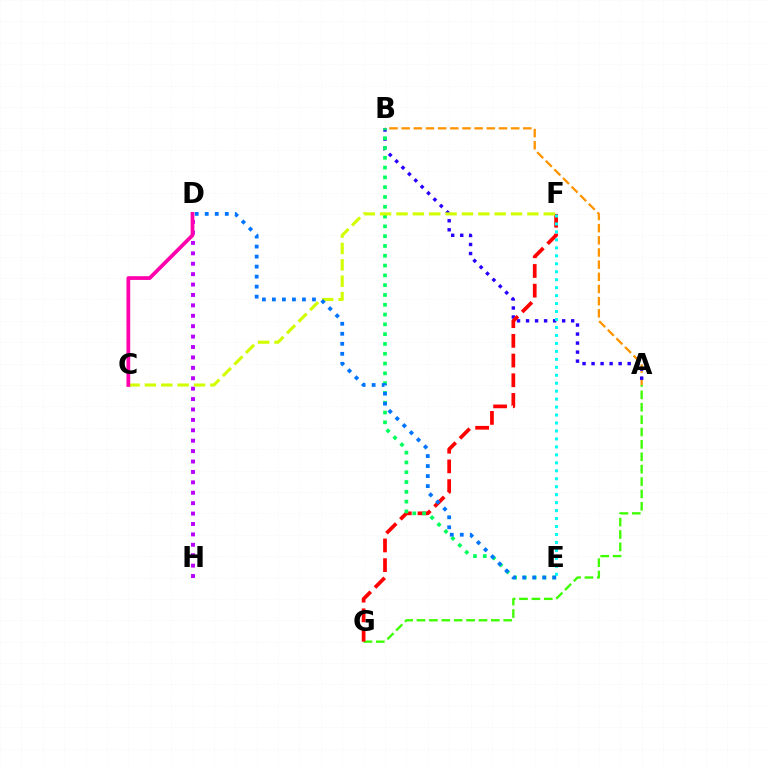{('A', 'B'): [{'color': '#ff9400', 'line_style': 'dashed', 'thickness': 1.65}, {'color': '#2500ff', 'line_style': 'dotted', 'thickness': 2.45}], ('A', 'G'): [{'color': '#3dff00', 'line_style': 'dashed', 'thickness': 1.68}], ('D', 'H'): [{'color': '#b900ff', 'line_style': 'dotted', 'thickness': 2.83}], ('F', 'G'): [{'color': '#ff0000', 'line_style': 'dashed', 'thickness': 2.67}], ('B', 'E'): [{'color': '#00ff5c', 'line_style': 'dotted', 'thickness': 2.66}], ('E', 'F'): [{'color': '#00fff6', 'line_style': 'dotted', 'thickness': 2.16}], ('C', 'F'): [{'color': '#d1ff00', 'line_style': 'dashed', 'thickness': 2.22}], ('C', 'D'): [{'color': '#ff00ac', 'line_style': 'solid', 'thickness': 2.7}], ('D', 'E'): [{'color': '#0074ff', 'line_style': 'dotted', 'thickness': 2.72}]}